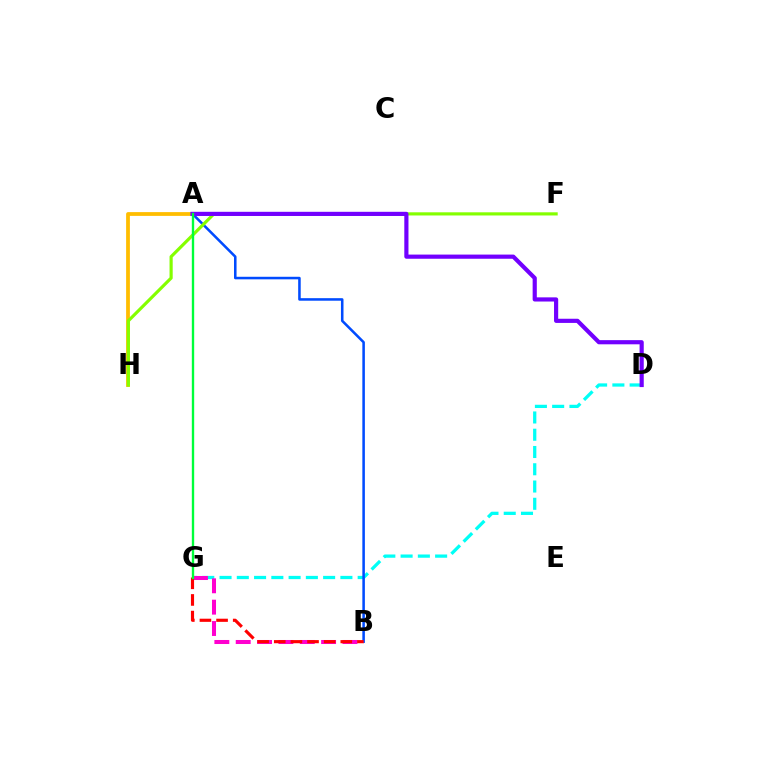{('A', 'H'): [{'color': '#ffbd00', 'line_style': 'solid', 'thickness': 2.72}], ('D', 'G'): [{'color': '#00fff6', 'line_style': 'dashed', 'thickness': 2.35}], ('A', 'B'): [{'color': '#004bff', 'line_style': 'solid', 'thickness': 1.83}], ('F', 'H'): [{'color': '#84ff00', 'line_style': 'solid', 'thickness': 2.28}], ('B', 'G'): [{'color': '#ff00cf', 'line_style': 'dashed', 'thickness': 2.9}, {'color': '#ff0000', 'line_style': 'dashed', 'thickness': 2.26}], ('A', 'D'): [{'color': '#7200ff', 'line_style': 'solid', 'thickness': 3.0}], ('A', 'G'): [{'color': '#00ff39', 'line_style': 'solid', 'thickness': 1.7}]}